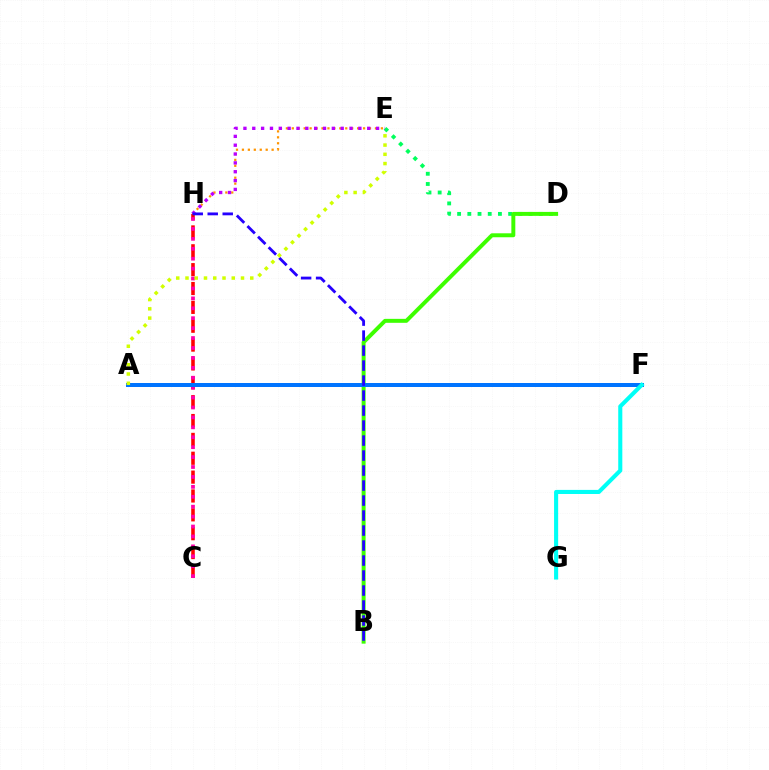{('D', 'E'): [{'color': '#00ff5c', 'line_style': 'dotted', 'thickness': 2.77}], ('C', 'H'): [{'color': '#ff0000', 'line_style': 'dashed', 'thickness': 2.56}, {'color': '#ff00ac', 'line_style': 'dotted', 'thickness': 2.7}], ('E', 'H'): [{'color': '#ff9400', 'line_style': 'dotted', 'thickness': 1.61}, {'color': '#b900ff', 'line_style': 'dotted', 'thickness': 2.4}], ('B', 'D'): [{'color': '#3dff00', 'line_style': 'solid', 'thickness': 2.85}], ('A', 'F'): [{'color': '#0074ff', 'line_style': 'solid', 'thickness': 2.88}], ('F', 'G'): [{'color': '#00fff6', 'line_style': 'solid', 'thickness': 2.94}], ('B', 'H'): [{'color': '#2500ff', 'line_style': 'dashed', 'thickness': 2.04}], ('A', 'E'): [{'color': '#d1ff00', 'line_style': 'dotted', 'thickness': 2.51}]}